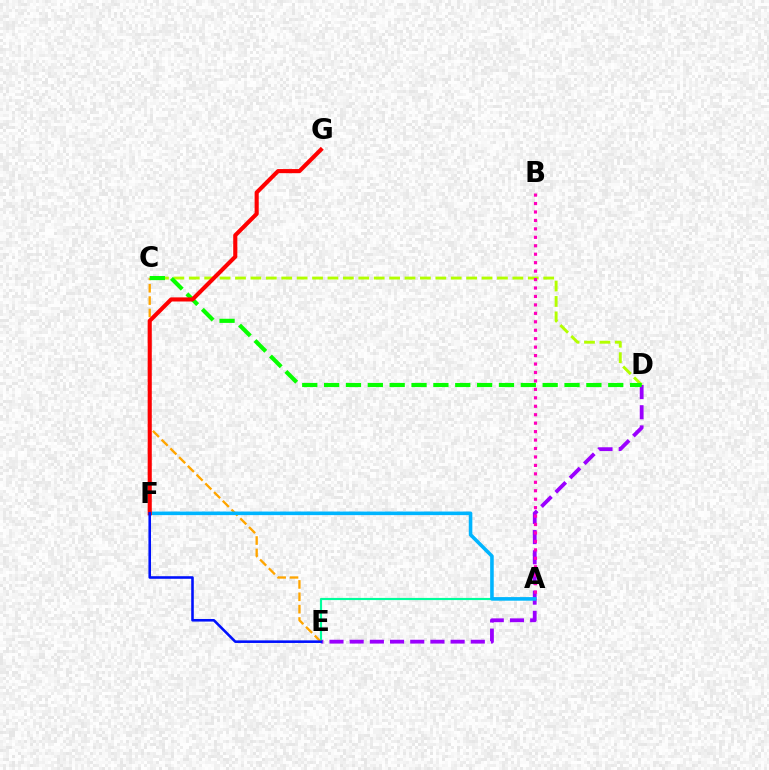{('C', 'D'): [{'color': '#b3ff00', 'line_style': 'dashed', 'thickness': 2.09}, {'color': '#08ff00', 'line_style': 'dashed', 'thickness': 2.97}], ('D', 'E'): [{'color': '#9b00ff', 'line_style': 'dashed', 'thickness': 2.74}], ('A', 'E'): [{'color': '#00ff9d', 'line_style': 'solid', 'thickness': 1.56}], ('C', 'E'): [{'color': '#ffa500', 'line_style': 'dashed', 'thickness': 1.68}], ('A', 'B'): [{'color': '#ff00bd', 'line_style': 'dotted', 'thickness': 2.3}], ('A', 'F'): [{'color': '#00b5ff', 'line_style': 'solid', 'thickness': 2.57}], ('F', 'G'): [{'color': '#ff0000', 'line_style': 'solid', 'thickness': 2.96}], ('E', 'F'): [{'color': '#0010ff', 'line_style': 'solid', 'thickness': 1.86}]}